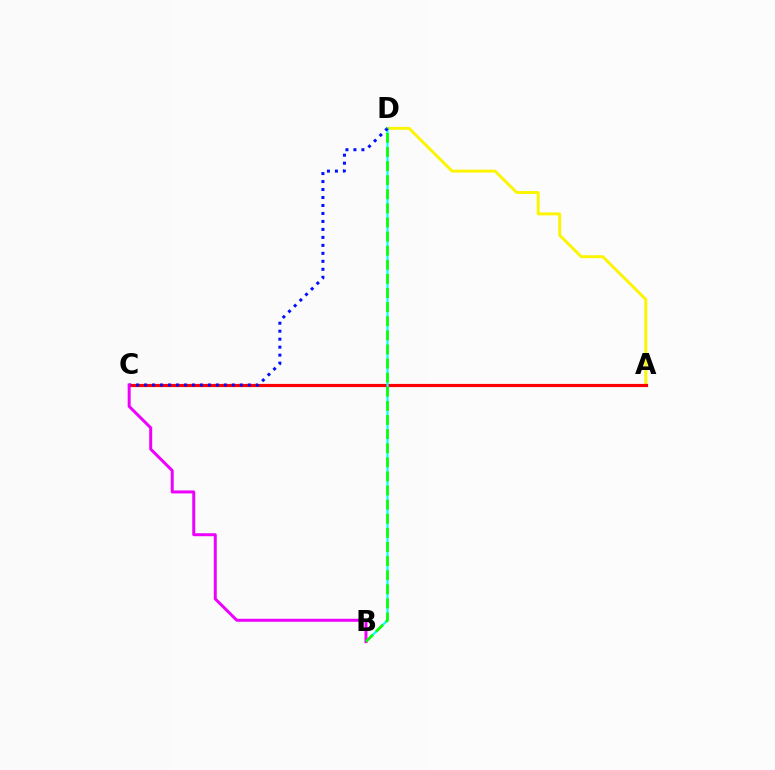{('A', 'D'): [{'color': '#fcf500', 'line_style': 'solid', 'thickness': 2.11}], ('A', 'C'): [{'color': '#ff0000', 'line_style': 'solid', 'thickness': 2.29}], ('B', 'D'): [{'color': '#00fff6', 'line_style': 'solid', 'thickness': 1.54}, {'color': '#08ff00', 'line_style': 'dashed', 'thickness': 1.92}], ('C', 'D'): [{'color': '#0010ff', 'line_style': 'dotted', 'thickness': 2.17}], ('B', 'C'): [{'color': '#ee00ff', 'line_style': 'solid', 'thickness': 2.15}]}